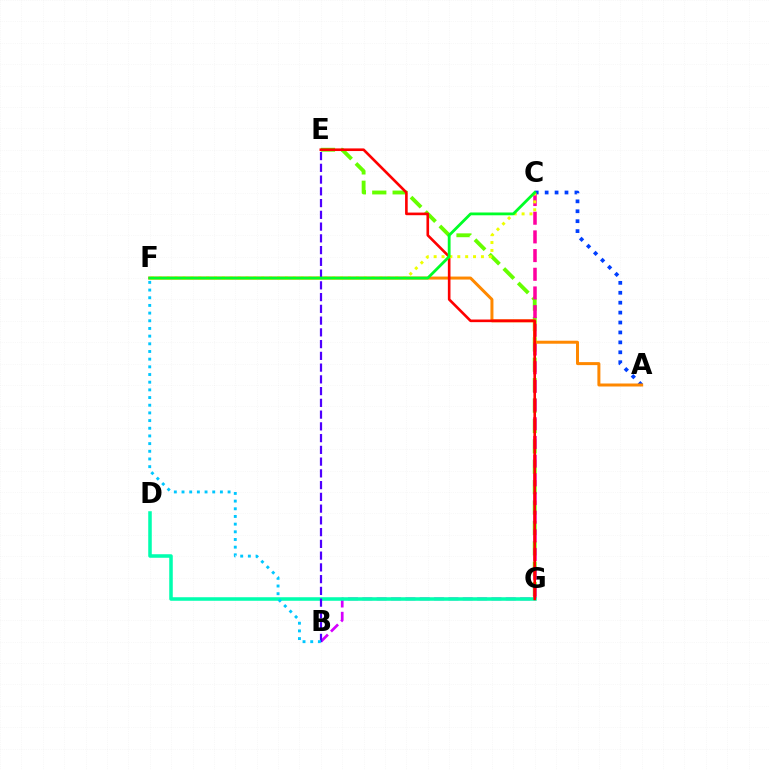{('E', 'G'): [{'color': '#66ff00', 'line_style': 'dashed', 'thickness': 2.77}, {'color': '#ff0000', 'line_style': 'solid', 'thickness': 1.89}], ('B', 'G'): [{'color': '#d600ff', 'line_style': 'dashed', 'thickness': 1.95}], ('A', 'C'): [{'color': '#003fff', 'line_style': 'dotted', 'thickness': 2.7}], ('C', 'G'): [{'color': '#ff00a0', 'line_style': 'dashed', 'thickness': 2.54}], ('A', 'F'): [{'color': '#ff8800', 'line_style': 'solid', 'thickness': 2.16}], ('D', 'G'): [{'color': '#00ffaf', 'line_style': 'solid', 'thickness': 2.55}], ('B', 'E'): [{'color': '#4f00ff', 'line_style': 'dashed', 'thickness': 1.6}], ('C', 'F'): [{'color': '#eeff00', 'line_style': 'dotted', 'thickness': 2.14}, {'color': '#00ff27', 'line_style': 'solid', 'thickness': 2.02}], ('B', 'F'): [{'color': '#00c7ff', 'line_style': 'dotted', 'thickness': 2.09}]}